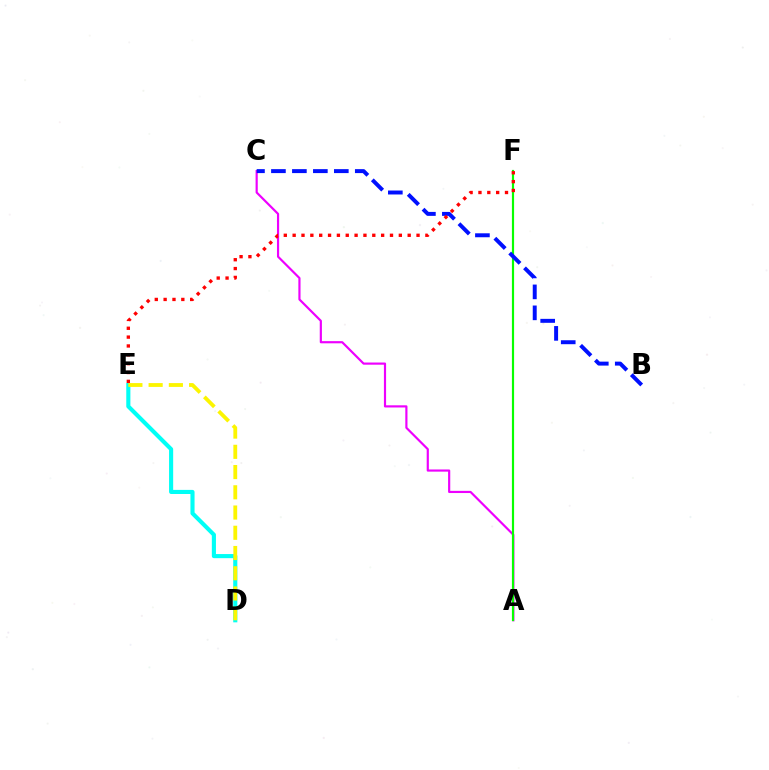{('D', 'E'): [{'color': '#00fff6', 'line_style': 'solid', 'thickness': 2.96}, {'color': '#fcf500', 'line_style': 'dashed', 'thickness': 2.75}], ('A', 'C'): [{'color': '#ee00ff', 'line_style': 'solid', 'thickness': 1.57}], ('A', 'F'): [{'color': '#08ff00', 'line_style': 'solid', 'thickness': 1.57}], ('B', 'C'): [{'color': '#0010ff', 'line_style': 'dashed', 'thickness': 2.85}], ('E', 'F'): [{'color': '#ff0000', 'line_style': 'dotted', 'thickness': 2.4}]}